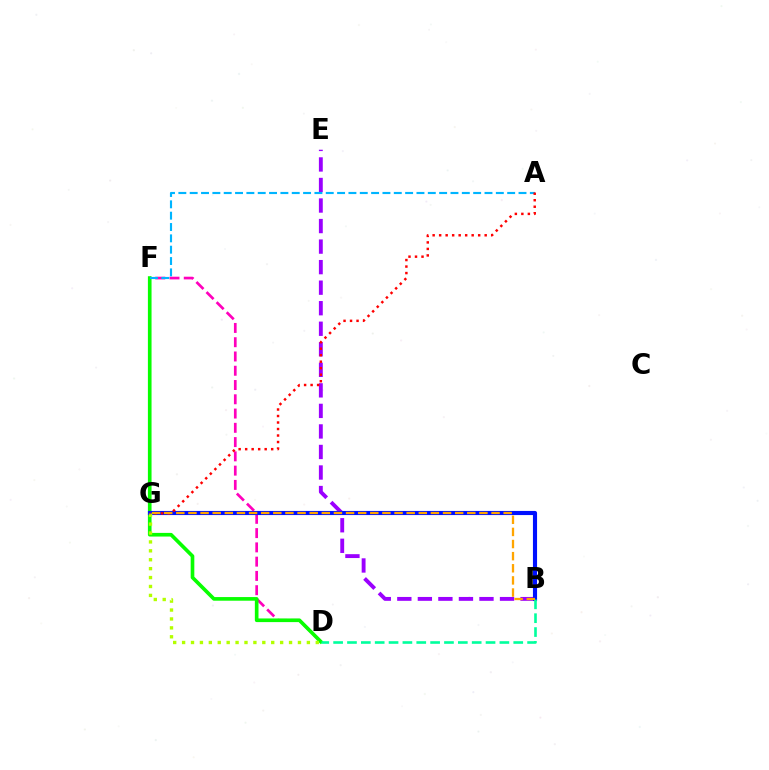{('B', 'E'): [{'color': '#9b00ff', 'line_style': 'dashed', 'thickness': 2.79}], ('D', 'F'): [{'color': '#ff00bd', 'line_style': 'dashed', 'thickness': 1.94}, {'color': '#08ff00', 'line_style': 'solid', 'thickness': 2.63}], ('B', 'G'): [{'color': '#0010ff', 'line_style': 'solid', 'thickness': 2.97}, {'color': '#ffa500', 'line_style': 'dashed', 'thickness': 1.65}], ('A', 'F'): [{'color': '#00b5ff', 'line_style': 'dashed', 'thickness': 1.54}], ('D', 'G'): [{'color': '#b3ff00', 'line_style': 'dotted', 'thickness': 2.42}], ('A', 'G'): [{'color': '#ff0000', 'line_style': 'dotted', 'thickness': 1.77}], ('B', 'D'): [{'color': '#00ff9d', 'line_style': 'dashed', 'thickness': 1.88}]}